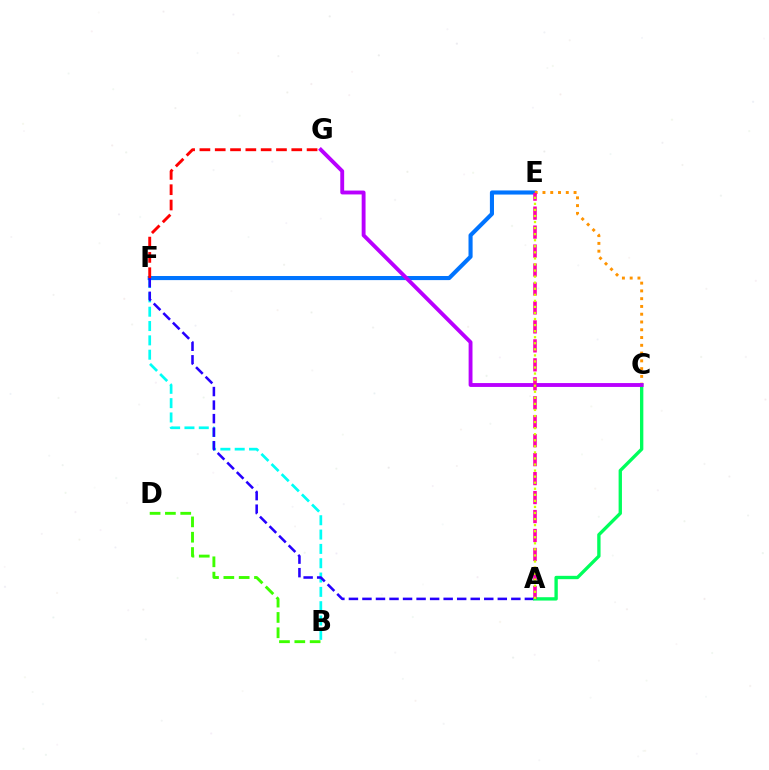{('B', 'F'): [{'color': '#00fff6', 'line_style': 'dashed', 'thickness': 1.95}], ('E', 'F'): [{'color': '#0074ff', 'line_style': 'solid', 'thickness': 2.95}], ('A', 'F'): [{'color': '#2500ff', 'line_style': 'dashed', 'thickness': 1.84}], ('F', 'G'): [{'color': '#ff0000', 'line_style': 'dashed', 'thickness': 2.08}], ('B', 'D'): [{'color': '#3dff00', 'line_style': 'dashed', 'thickness': 2.08}], ('C', 'E'): [{'color': '#ff9400', 'line_style': 'dotted', 'thickness': 2.11}], ('A', 'C'): [{'color': '#00ff5c', 'line_style': 'solid', 'thickness': 2.41}], ('C', 'G'): [{'color': '#b900ff', 'line_style': 'solid', 'thickness': 2.78}], ('A', 'E'): [{'color': '#ff00ac', 'line_style': 'dashed', 'thickness': 2.58}, {'color': '#d1ff00', 'line_style': 'dotted', 'thickness': 1.65}]}